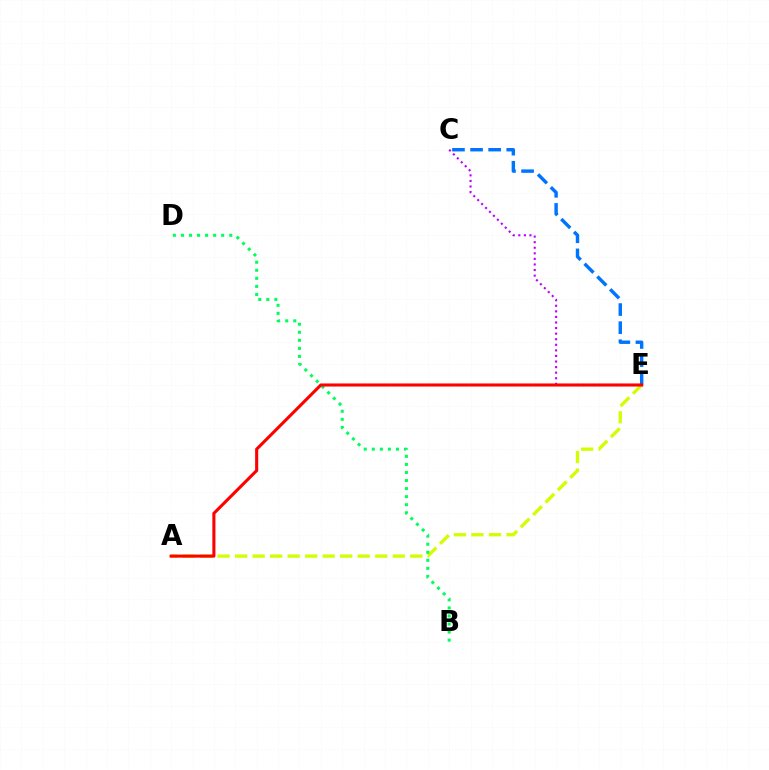{('A', 'E'): [{'color': '#d1ff00', 'line_style': 'dashed', 'thickness': 2.38}, {'color': '#ff0000', 'line_style': 'solid', 'thickness': 2.22}], ('B', 'D'): [{'color': '#00ff5c', 'line_style': 'dotted', 'thickness': 2.19}], ('C', 'E'): [{'color': '#0074ff', 'line_style': 'dashed', 'thickness': 2.46}, {'color': '#b900ff', 'line_style': 'dotted', 'thickness': 1.51}]}